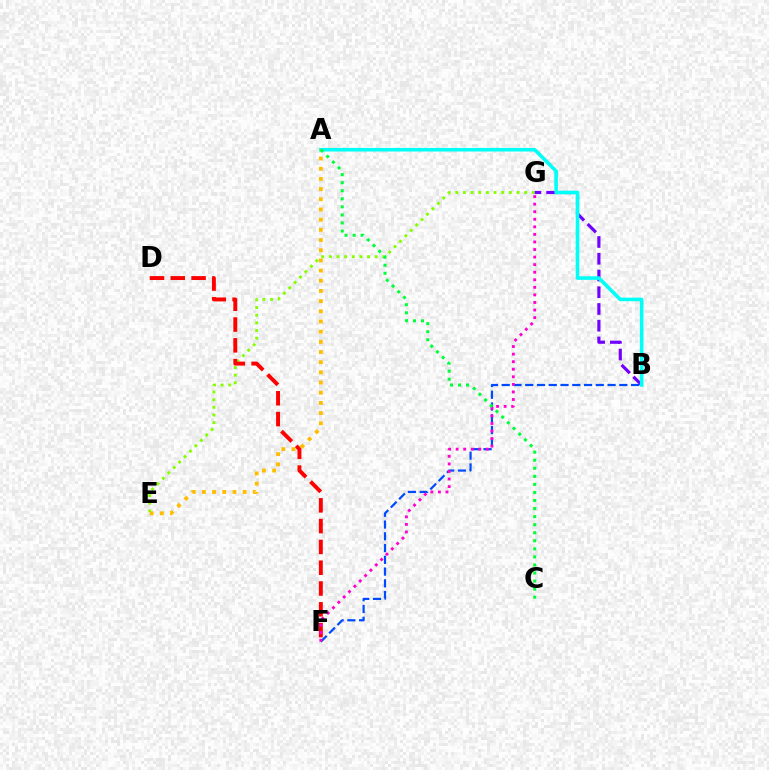{('E', 'G'): [{'color': '#84ff00', 'line_style': 'dotted', 'thickness': 2.08}], ('B', 'G'): [{'color': '#7200ff', 'line_style': 'dashed', 'thickness': 2.27}], ('D', 'F'): [{'color': '#ff0000', 'line_style': 'dashed', 'thickness': 2.83}], ('A', 'B'): [{'color': '#00fff6', 'line_style': 'solid', 'thickness': 2.58}], ('A', 'E'): [{'color': '#ffbd00', 'line_style': 'dotted', 'thickness': 2.77}], ('B', 'F'): [{'color': '#004bff', 'line_style': 'dashed', 'thickness': 1.6}], ('F', 'G'): [{'color': '#ff00cf', 'line_style': 'dotted', 'thickness': 2.05}], ('A', 'C'): [{'color': '#00ff39', 'line_style': 'dotted', 'thickness': 2.19}]}